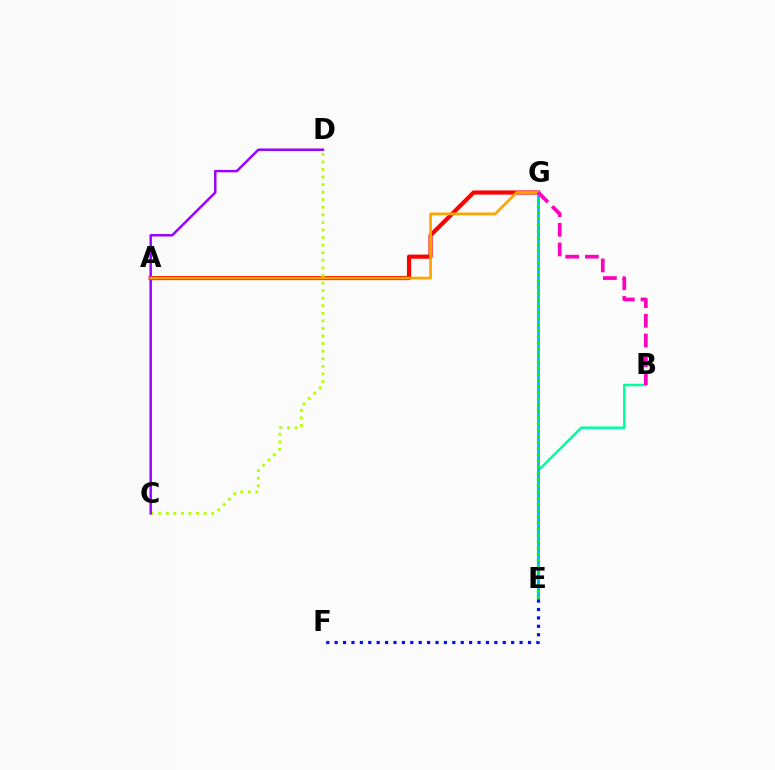{('A', 'G'): [{'color': '#ff0000', 'line_style': 'solid', 'thickness': 2.99}, {'color': '#ffa500', 'line_style': 'solid', 'thickness': 1.98}], ('C', 'D'): [{'color': '#b3ff00', 'line_style': 'dotted', 'thickness': 2.06}, {'color': '#9b00ff', 'line_style': 'solid', 'thickness': 1.77}], ('B', 'E'): [{'color': '#00ff9d', 'line_style': 'solid', 'thickness': 1.84}], ('E', 'G'): [{'color': '#00b5ff', 'line_style': 'solid', 'thickness': 2.01}, {'color': '#08ff00', 'line_style': 'dotted', 'thickness': 1.69}], ('B', 'G'): [{'color': '#ff00bd', 'line_style': 'dashed', 'thickness': 2.67}], ('E', 'F'): [{'color': '#0010ff', 'line_style': 'dotted', 'thickness': 2.28}]}